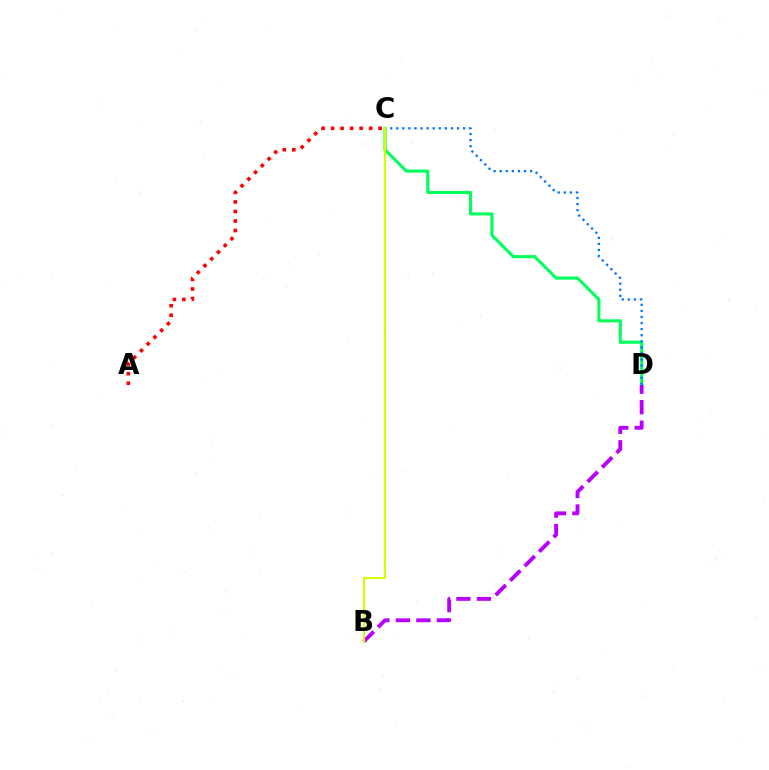{('C', 'D'): [{'color': '#00ff5c', 'line_style': 'solid', 'thickness': 2.22}, {'color': '#0074ff', 'line_style': 'dotted', 'thickness': 1.65}], ('A', 'C'): [{'color': '#ff0000', 'line_style': 'dotted', 'thickness': 2.59}], ('B', 'D'): [{'color': '#b900ff', 'line_style': 'dashed', 'thickness': 2.78}], ('B', 'C'): [{'color': '#d1ff00', 'line_style': 'solid', 'thickness': 1.52}]}